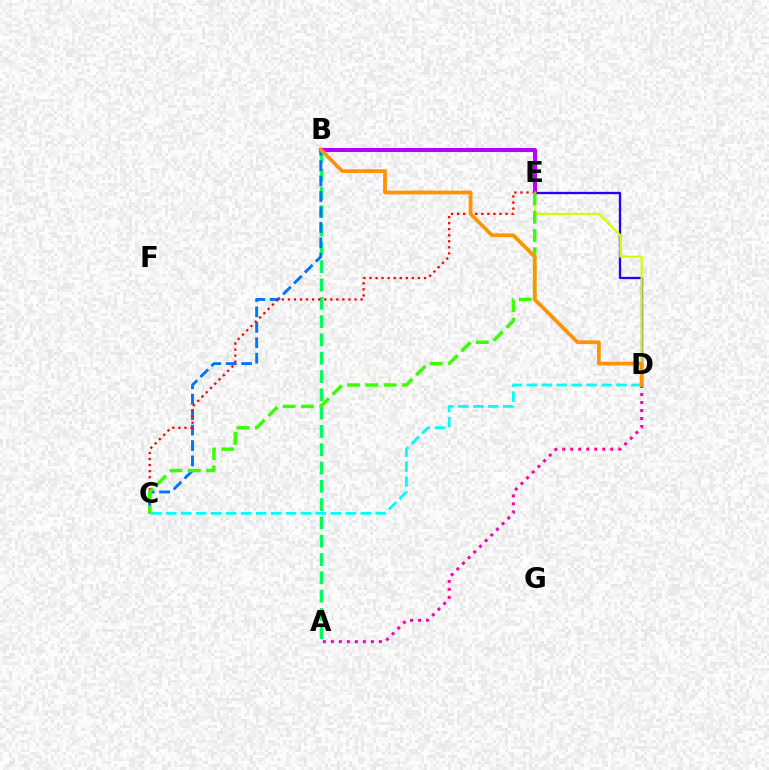{('D', 'E'): [{'color': '#2500ff', 'line_style': 'solid', 'thickness': 1.66}, {'color': '#d1ff00', 'line_style': 'solid', 'thickness': 1.54}], ('B', 'E'): [{'color': '#b900ff', 'line_style': 'solid', 'thickness': 2.92}], ('A', 'B'): [{'color': '#00ff5c', 'line_style': 'dashed', 'thickness': 2.49}], ('B', 'C'): [{'color': '#0074ff', 'line_style': 'dashed', 'thickness': 2.1}], ('C', 'E'): [{'color': '#ff0000', 'line_style': 'dotted', 'thickness': 1.65}, {'color': '#3dff00', 'line_style': 'dashed', 'thickness': 2.49}], ('A', 'D'): [{'color': '#ff00ac', 'line_style': 'dotted', 'thickness': 2.17}], ('C', 'D'): [{'color': '#00fff6', 'line_style': 'dashed', 'thickness': 2.03}], ('B', 'D'): [{'color': '#ff9400', 'line_style': 'solid', 'thickness': 2.7}]}